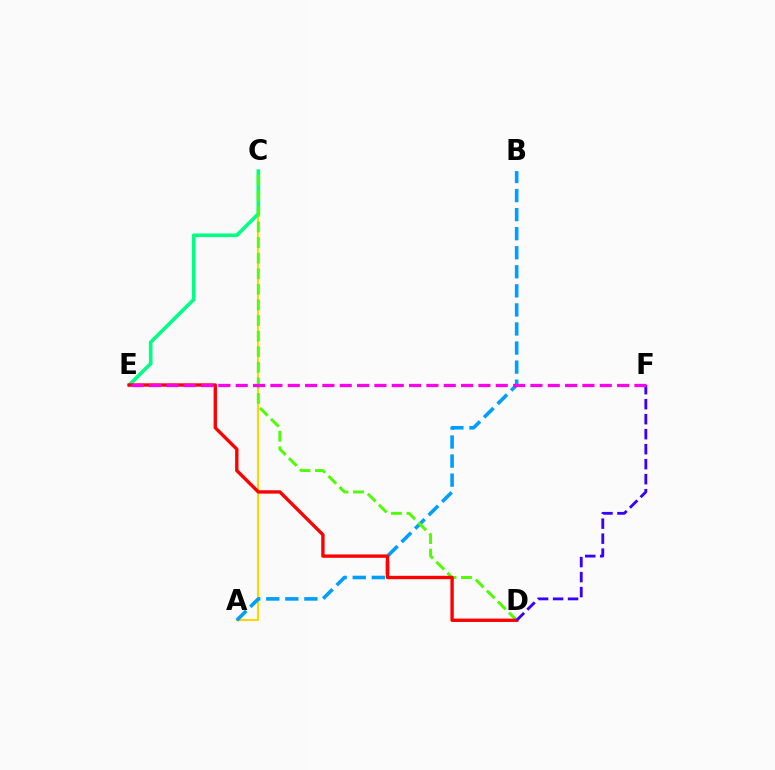{('A', 'C'): [{'color': '#ffd500', 'line_style': 'solid', 'thickness': 1.52}], ('C', 'E'): [{'color': '#00ff86', 'line_style': 'solid', 'thickness': 2.61}], ('A', 'B'): [{'color': '#009eff', 'line_style': 'dashed', 'thickness': 2.59}], ('C', 'D'): [{'color': '#4fff00', 'line_style': 'dashed', 'thickness': 2.12}], ('D', 'E'): [{'color': '#ff0000', 'line_style': 'solid', 'thickness': 2.42}], ('D', 'F'): [{'color': '#3700ff', 'line_style': 'dashed', 'thickness': 2.04}], ('E', 'F'): [{'color': '#ff00ed', 'line_style': 'dashed', 'thickness': 2.36}]}